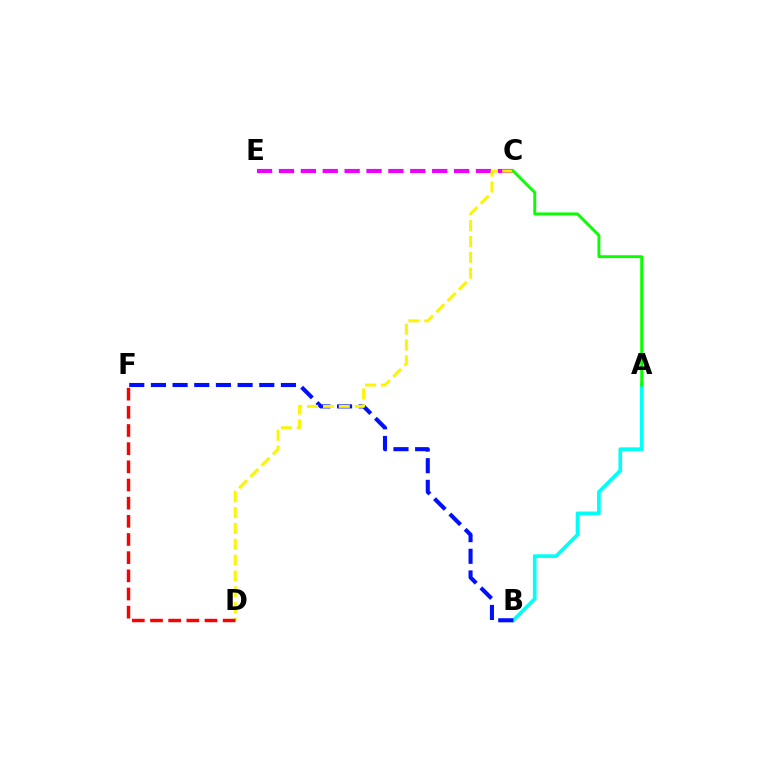{('C', 'E'): [{'color': '#ee00ff', 'line_style': 'dashed', 'thickness': 2.97}], ('A', 'B'): [{'color': '#00fff6', 'line_style': 'solid', 'thickness': 2.64}], ('B', 'F'): [{'color': '#0010ff', 'line_style': 'dashed', 'thickness': 2.94}], ('C', 'D'): [{'color': '#fcf500', 'line_style': 'dashed', 'thickness': 2.15}], ('D', 'F'): [{'color': '#ff0000', 'line_style': 'dashed', 'thickness': 2.47}], ('A', 'C'): [{'color': '#08ff00', 'line_style': 'solid', 'thickness': 2.08}]}